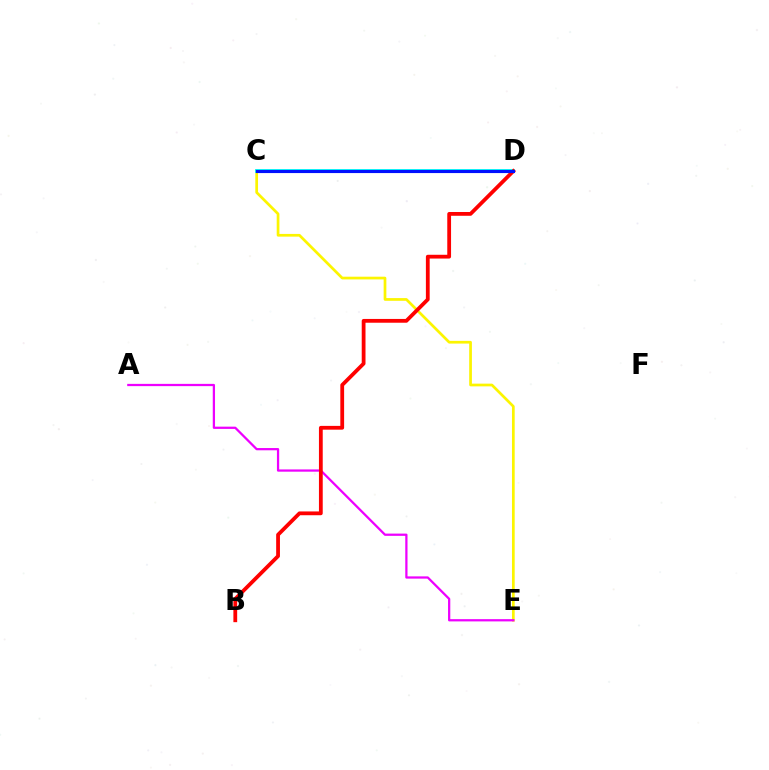{('C', 'D'): [{'color': '#08ff00', 'line_style': 'dotted', 'thickness': 1.91}, {'color': '#00fff6', 'line_style': 'solid', 'thickness': 2.76}, {'color': '#0010ff', 'line_style': 'solid', 'thickness': 2.25}], ('C', 'E'): [{'color': '#fcf500', 'line_style': 'solid', 'thickness': 1.95}], ('A', 'E'): [{'color': '#ee00ff', 'line_style': 'solid', 'thickness': 1.62}], ('B', 'D'): [{'color': '#ff0000', 'line_style': 'solid', 'thickness': 2.73}]}